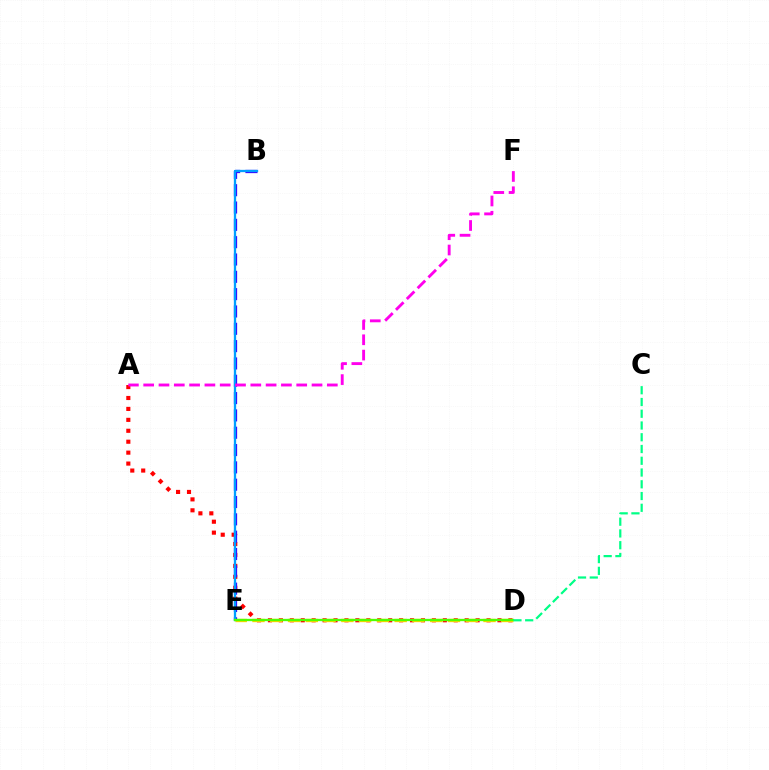{('A', 'D'): [{'color': '#ff0000', 'line_style': 'dotted', 'thickness': 2.97}], ('D', 'E'): [{'color': '#ffd500', 'line_style': 'dashed', 'thickness': 2.41}, {'color': '#4fff00', 'line_style': 'solid', 'thickness': 1.67}], ('B', 'E'): [{'color': '#3700ff', 'line_style': 'dashed', 'thickness': 2.35}, {'color': '#009eff', 'line_style': 'solid', 'thickness': 1.65}], ('C', 'D'): [{'color': '#00ff86', 'line_style': 'dashed', 'thickness': 1.6}], ('A', 'F'): [{'color': '#ff00ed', 'line_style': 'dashed', 'thickness': 2.08}]}